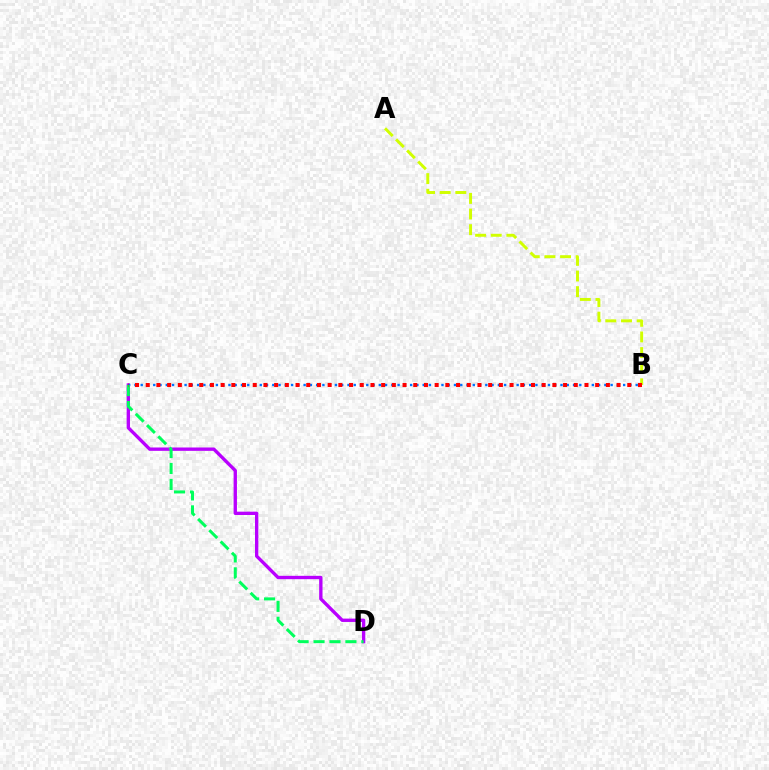{('A', 'B'): [{'color': '#d1ff00', 'line_style': 'dashed', 'thickness': 2.12}], ('C', 'D'): [{'color': '#b900ff', 'line_style': 'solid', 'thickness': 2.41}, {'color': '#00ff5c', 'line_style': 'dashed', 'thickness': 2.17}], ('B', 'C'): [{'color': '#0074ff', 'line_style': 'dotted', 'thickness': 1.7}, {'color': '#ff0000', 'line_style': 'dotted', 'thickness': 2.91}]}